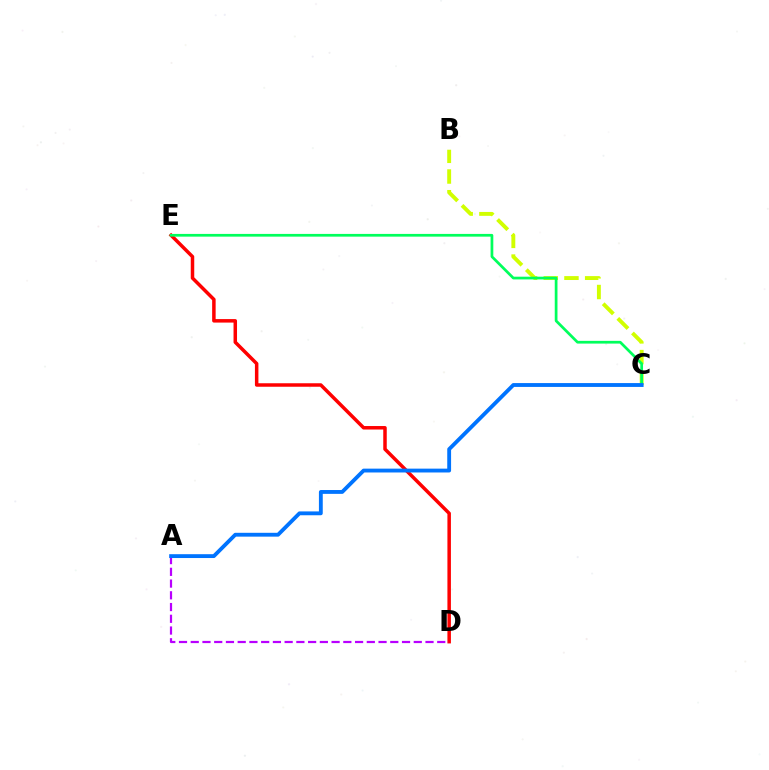{('B', 'C'): [{'color': '#d1ff00', 'line_style': 'dashed', 'thickness': 2.81}], ('D', 'E'): [{'color': '#ff0000', 'line_style': 'solid', 'thickness': 2.52}], ('A', 'D'): [{'color': '#b900ff', 'line_style': 'dashed', 'thickness': 1.59}], ('C', 'E'): [{'color': '#00ff5c', 'line_style': 'solid', 'thickness': 1.96}], ('A', 'C'): [{'color': '#0074ff', 'line_style': 'solid', 'thickness': 2.77}]}